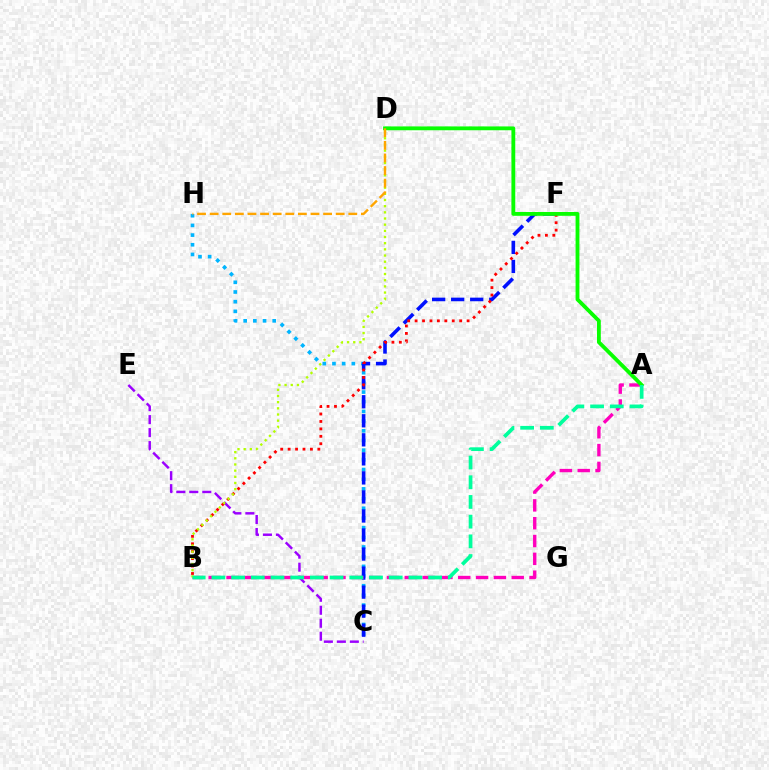{('C', 'H'): [{'color': '#00b5ff', 'line_style': 'dotted', 'thickness': 2.63}], ('C', 'F'): [{'color': '#0010ff', 'line_style': 'dashed', 'thickness': 2.59}], ('B', 'F'): [{'color': '#ff0000', 'line_style': 'dotted', 'thickness': 2.02}], ('C', 'E'): [{'color': '#9b00ff', 'line_style': 'dashed', 'thickness': 1.76}], ('A', 'B'): [{'color': '#ff00bd', 'line_style': 'dashed', 'thickness': 2.42}, {'color': '#00ff9d', 'line_style': 'dashed', 'thickness': 2.68}], ('B', 'D'): [{'color': '#b3ff00', 'line_style': 'dotted', 'thickness': 1.68}], ('A', 'D'): [{'color': '#08ff00', 'line_style': 'solid', 'thickness': 2.76}], ('D', 'H'): [{'color': '#ffa500', 'line_style': 'dashed', 'thickness': 1.71}]}